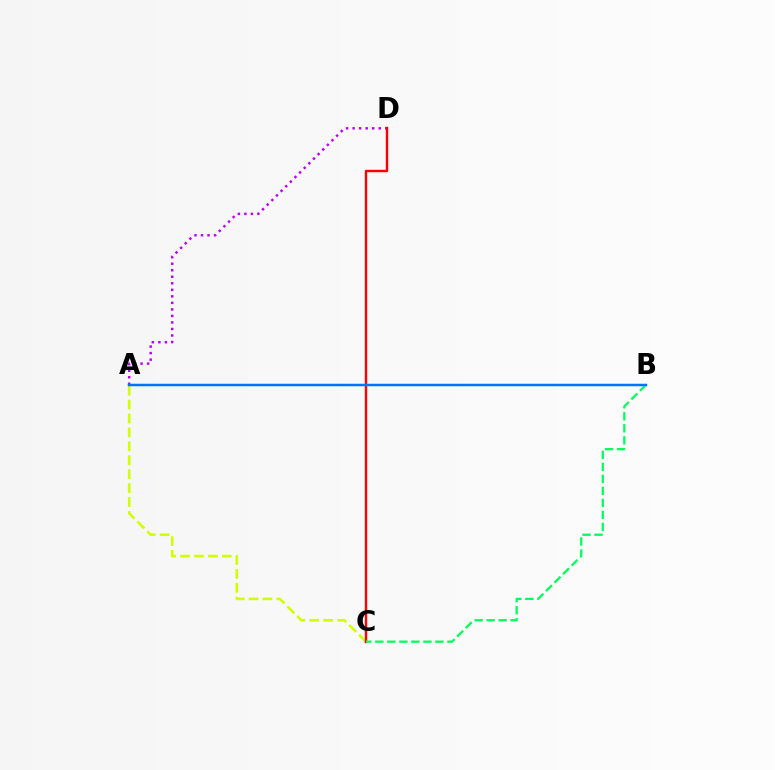{('A', 'D'): [{'color': '#b900ff', 'line_style': 'dotted', 'thickness': 1.77}], ('A', 'C'): [{'color': '#d1ff00', 'line_style': 'dashed', 'thickness': 1.89}], ('C', 'D'): [{'color': '#ff0000', 'line_style': 'solid', 'thickness': 1.74}], ('B', 'C'): [{'color': '#00ff5c', 'line_style': 'dashed', 'thickness': 1.63}], ('A', 'B'): [{'color': '#0074ff', 'line_style': 'solid', 'thickness': 1.8}]}